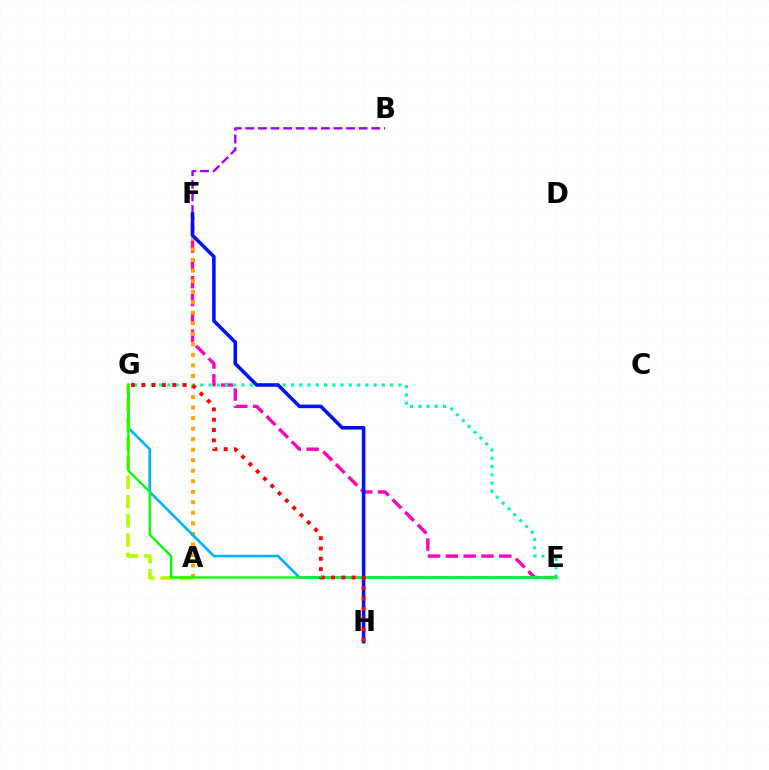{('E', 'F'): [{'color': '#ff00bd', 'line_style': 'dashed', 'thickness': 2.42}], ('A', 'F'): [{'color': '#ffa500', 'line_style': 'dotted', 'thickness': 2.86}], ('B', 'F'): [{'color': '#9b00ff', 'line_style': 'dashed', 'thickness': 1.71}], ('E', 'G'): [{'color': '#00b5ff', 'line_style': 'solid', 'thickness': 1.92}, {'color': '#00ff9d', 'line_style': 'dotted', 'thickness': 2.24}, {'color': '#08ff00', 'line_style': 'solid', 'thickness': 1.69}], ('A', 'G'): [{'color': '#b3ff00', 'line_style': 'dashed', 'thickness': 2.61}], ('F', 'H'): [{'color': '#0010ff', 'line_style': 'solid', 'thickness': 2.56}], ('G', 'H'): [{'color': '#ff0000', 'line_style': 'dotted', 'thickness': 2.8}]}